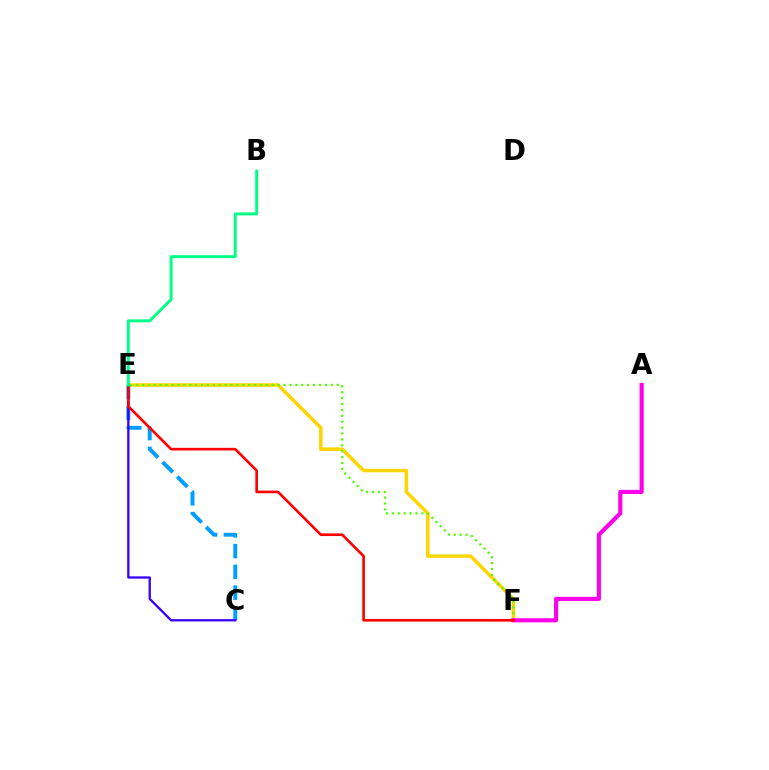{('E', 'F'): [{'color': '#ffd500', 'line_style': 'solid', 'thickness': 2.51}, {'color': '#4fff00', 'line_style': 'dotted', 'thickness': 1.6}, {'color': '#ff0000', 'line_style': 'solid', 'thickness': 1.91}], ('C', 'E'): [{'color': '#009eff', 'line_style': 'dashed', 'thickness': 2.82}, {'color': '#3700ff', 'line_style': 'solid', 'thickness': 1.66}], ('A', 'F'): [{'color': '#ff00ed', 'line_style': 'solid', 'thickness': 2.97}], ('B', 'E'): [{'color': '#00ff86', 'line_style': 'solid', 'thickness': 2.12}]}